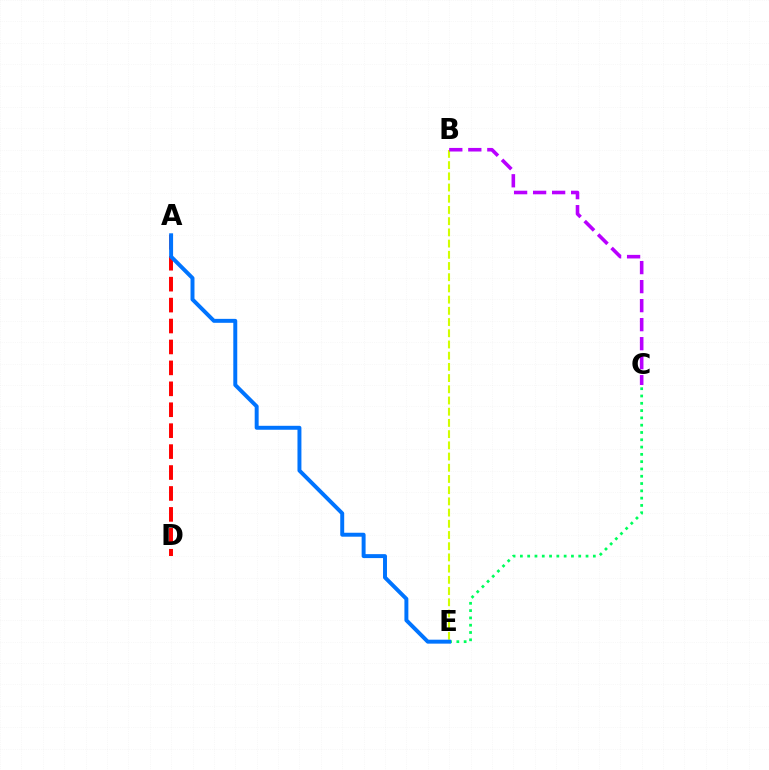{('B', 'E'): [{'color': '#d1ff00', 'line_style': 'dashed', 'thickness': 1.52}], ('A', 'D'): [{'color': '#ff0000', 'line_style': 'dashed', 'thickness': 2.84}], ('B', 'C'): [{'color': '#b900ff', 'line_style': 'dashed', 'thickness': 2.58}], ('C', 'E'): [{'color': '#00ff5c', 'line_style': 'dotted', 'thickness': 1.98}], ('A', 'E'): [{'color': '#0074ff', 'line_style': 'solid', 'thickness': 2.84}]}